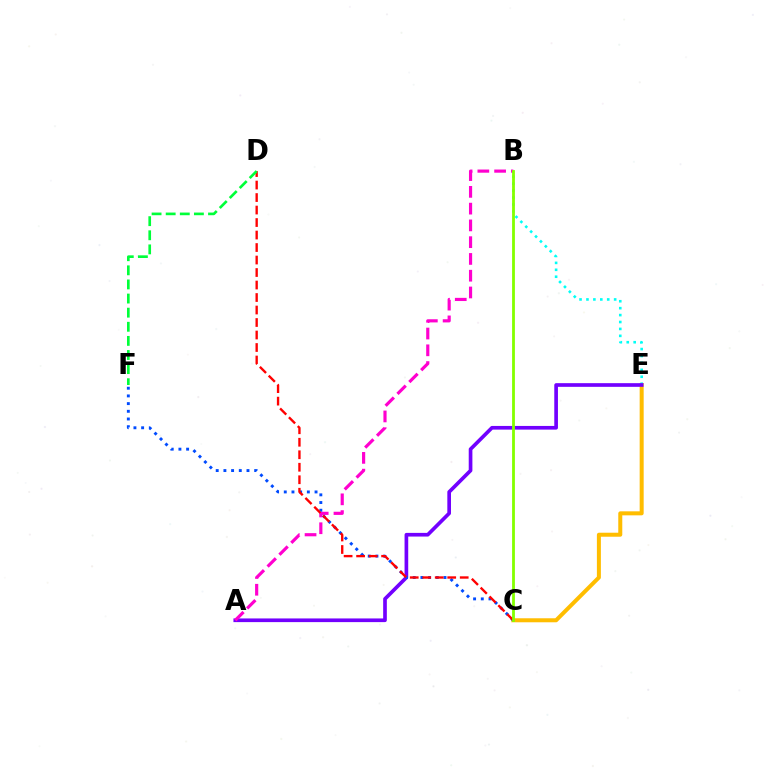{('C', 'E'): [{'color': '#ffbd00', 'line_style': 'solid', 'thickness': 2.88}], ('B', 'E'): [{'color': '#00fff6', 'line_style': 'dotted', 'thickness': 1.88}], ('A', 'E'): [{'color': '#7200ff', 'line_style': 'solid', 'thickness': 2.64}], ('A', 'B'): [{'color': '#ff00cf', 'line_style': 'dashed', 'thickness': 2.28}], ('C', 'F'): [{'color': '#004bff', 'line_style': 'dotted', 'thickness': 2.09}], ('C', 'D'): [{'color': '#ff0000', 'line_style': 'dashed', 'thickness': 1.7}], ('D', 'F'): [{'color': '#00ff39', 'line_style': 'dashed', 'thickness': 1.92}], ('B', 'C'): [{'color': '#84ff00', 'line_style': 'solid', 'thickness': 2.02}]}